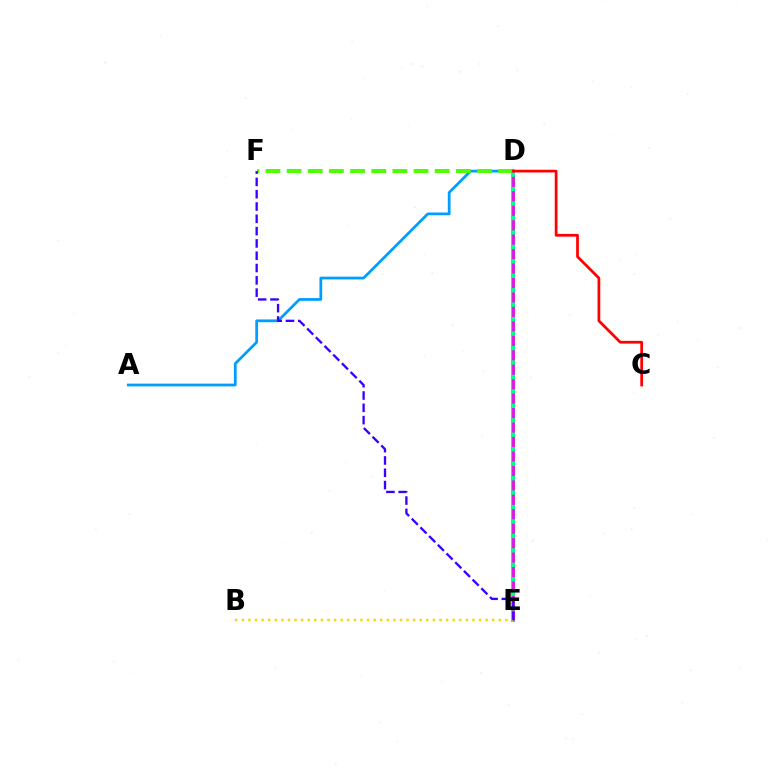{('A', 'D'): [{'color': '#009eff', 'line_style': 'solid', 'thickness': 1.98}], ('D', 'F'): [{'color': '#4fff00', 'line_style': 'dashed', 'thickness': 2.87}], ('D', 'E'): [{'color': '#00ff86', 'line_style': 'solid', 'thickness': 2.94}, {'color': '#ff00ed', 'line_style': 'dashed', 'thickness': 1.96}], ('B', 'E'): [{'color': '#ffd500', 'line_style': 'dotted', 'thickness': 1.79}], ('C', 'D'): [{'color': '#ff0000', 'line_style': 'solid', 'thickness': 1.97}], ('E', 'F'): [{'color': '#3700ff', 'line_style': 'dashed', 'thickness': 1.67}]}